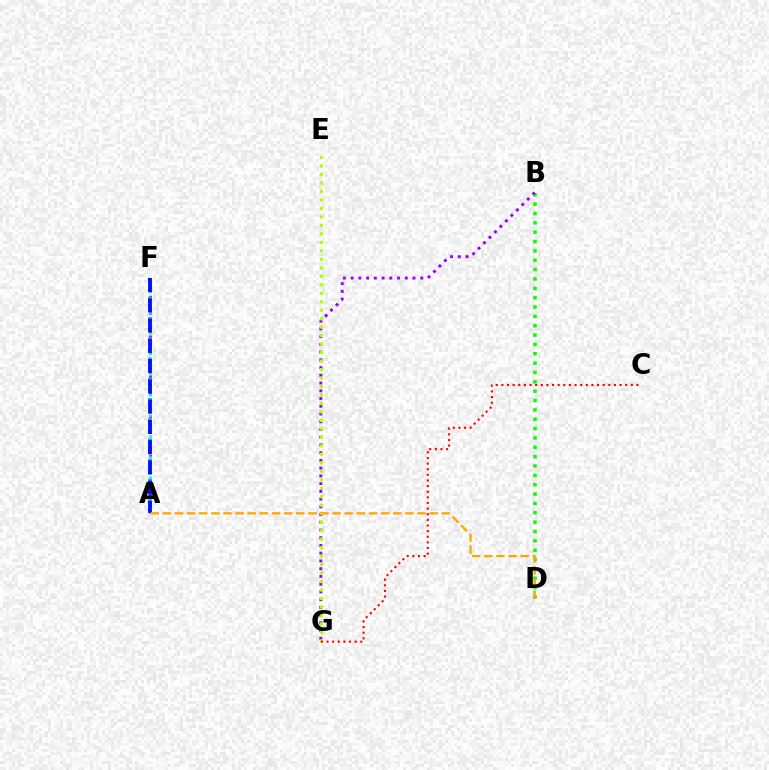{('A', 'F'): [{'color': '#ff00bd', 'line_style': 'dotted', 'thickness': 2.16}, {'color': '#00b5ff', 'line_style': 'dotted', 'thickness': 2.75}, {'color': '#00ff9d', 'line_style': 'dotted', 'thickness': 1.87}, {'color': '#0010ff', 'line_style': 'dashed', 'thickness': 2.75}], ('B', 'D'): [{'color': '#08ff00', 'line_style': 'dotted', 'thickness': 2.54}], ('B', 'G'): [{'color': '#9b00ff', 'line_style': 'dotted', 'thickness': 2.1}], ('E', 'G'): [{'color': '#b3ff00', 'line_style': 'dotted', 'thickness': 2.3}], ('C', 'G'): [{'color': '#ff0000', 'line_style': 'dotted', 'thickness': 1.53}], ('A', 'D'): [{'color': '#ffa500', 'line_style': 'dashed', 'thickness': 1.65}]}